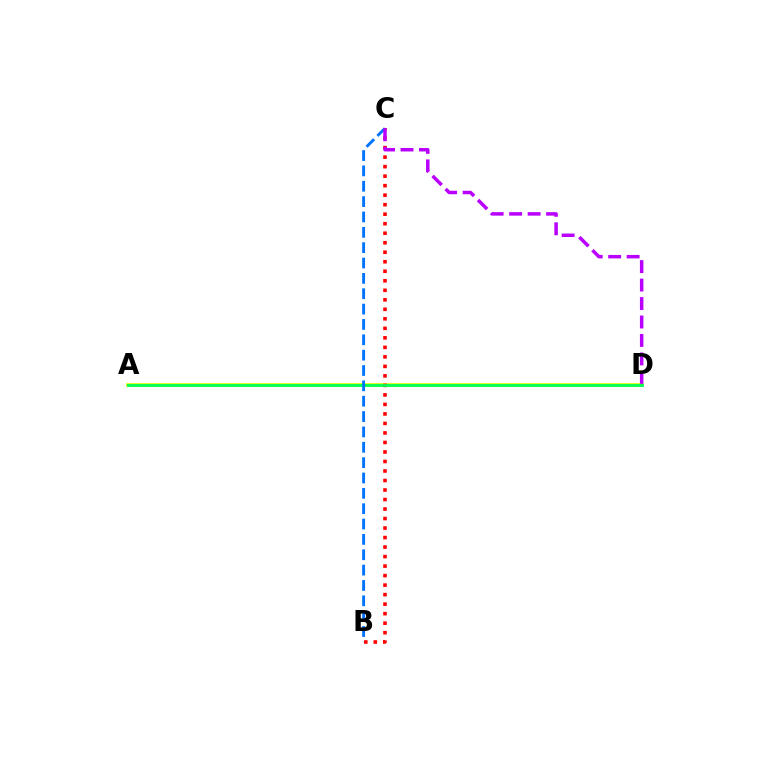{('A', 'D'): [{'color': '#d1ff00', 'line_style': 'solid', 'thickness': 2.62}, {'color': '#00ff5c', 'line_style': 'solid', 'thickness': 1.99}], ('B', 'C'): [{'color': '#ff0000', 'line_style': 'dotted', 'thickness': 2.58}, {'color': '#0074ff', 'line_style': 'dashed', 'thickness': 2.09}], ('C', 'D'): [{'color': '#b900ff', 'line_style': 'dashed', 'thickness': 2.51}]}